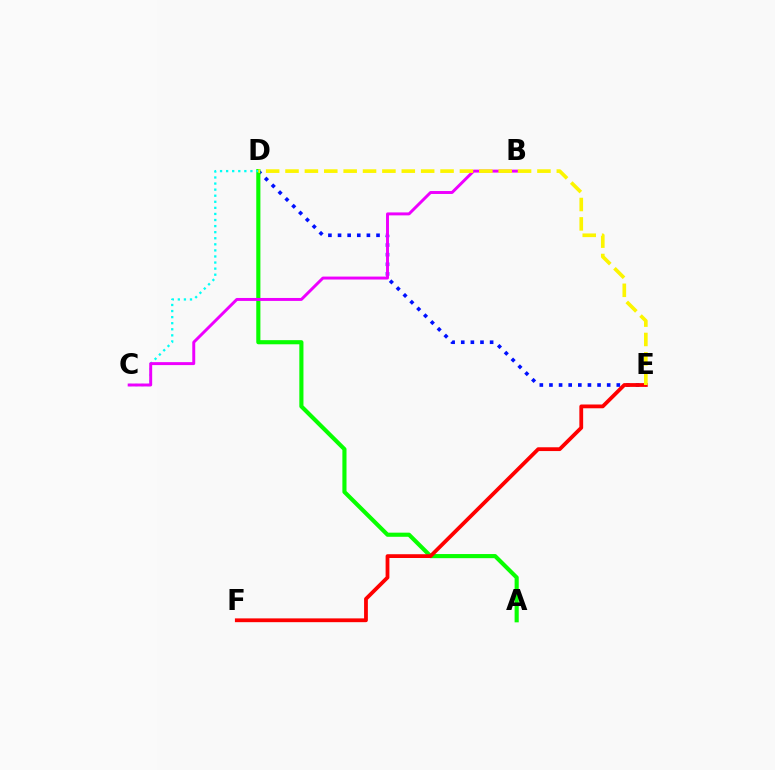{('D', 'E'): [{'color': '#0010ff', 'line_style': 'dotted', 'thickness': 2.61}, {'color': '#fcf500', 'line_style': 'dashed', 'thickness': 2.63}], ('A', 'D'): [{'color': '#08ff00', 'line_style': 'solid', 'thickness': 2.97}], ('E', 'F'): [{'color': '#ff0000', 'line_style': 'solid', 'thickness': 2.73}], ('C', 'D'): [{'color': '#00fff6', 'line_style': 'dotted', 'thickness': 1.65}], ('B', 'C'): [{'color': '#ee00ff', 'line_style': 'solid', 'thickness': 2.12}]}